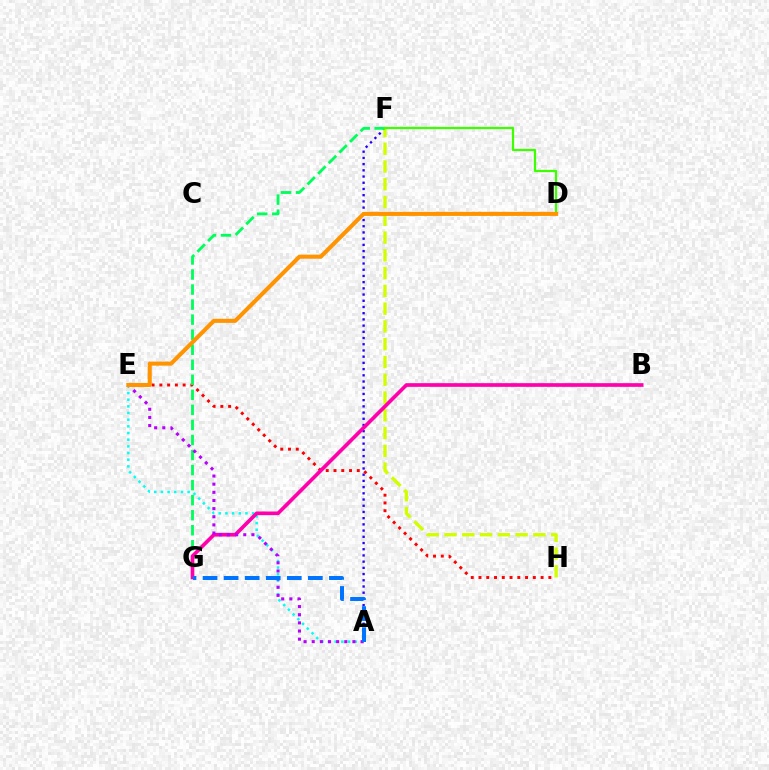{('E', 'H'): [{'color': '#ff0000', 'line_style': 'dotted', 'thickness': 2.11}], ('A', 'F'): [{'color': '#2500ff', 'line_style': 'dotted', 'thickness': 1.69}], ('F', 'H'): [{'color': '#d1ff00', 'line_style': 'dashed', 'thickness': 2.41}], ('A', 'E'): [{'color': '#00fff6', 'line_style': 'dotted', 'thickness': 1.81}, {'color': '#b900ff', 'line_style': 'dotted', 'thickness': 2.21}], ('F', 'G'): [{'color': '#00ff5c', 'line_style': 'dashed', 'thickness': 2.04}], ('B', 'G'): [{'color': '#ff00ac', 'line_style': 'solid', 'thickness': 2.64}], ('D', 'F'): [{'color': '#3dff00', 'line_style': 'solid', 'thickness': 1.62}], ('A', 'G'): [{'color': '#0074ff', 'line_style': 'dashed', 'thickness': 2.86}], ('D', 'E'): [{'color': '#ff9400', 'line_style': 'solid', 'thickness': 2.93}]}